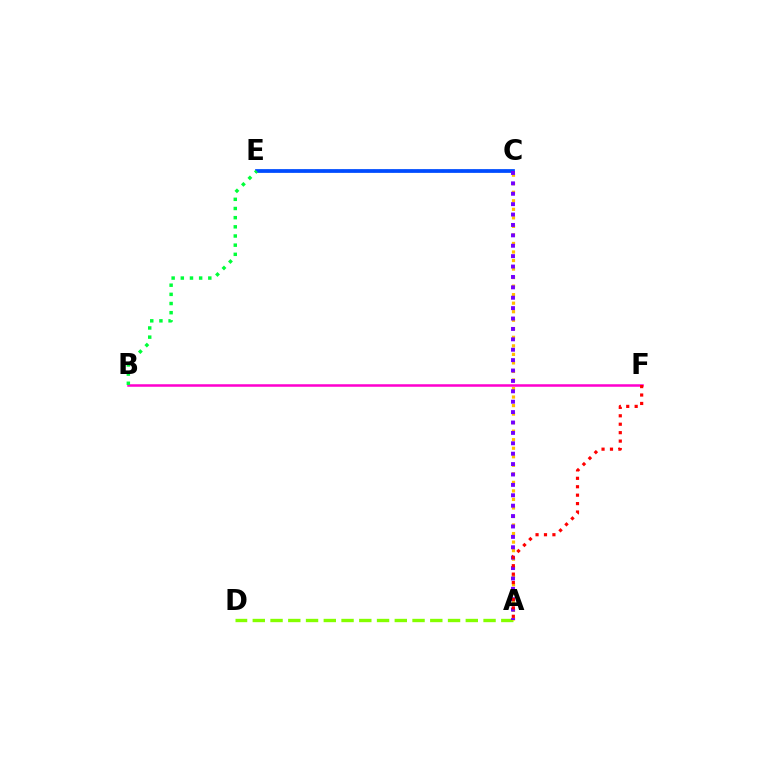{('A', 'D'): [{'color': '#84ff00', 'line_style': 'dashed', 'thickness': 2.41}], ('C', 'E'): [{'color': '#00fff6', 'line_style': 'dotted', 'thickness': 1.7}, {'color': '#004bff', 'line_style': 'solid', 'thickness': 2.7}], ('A', 'C'): [{'color': '#ffbd00', 'line_style': 'dotted', 'thickness': 2.32}, {'color': '#7200ff', 'line_style': 'dotted', 'thickness': 2.82}], ('B', 'F'): [{'color': '#ff00cf', 'line_style': 'solid', 'thickness': 1.82}], ('B', 'E'): [{'color': '#00ff39', 'line_style': 'dotted', 'thickness': 2.49}], ('A', 'F'): [{'color': '#ff0000', 'line_style': 'dotted', 'thickness': 2.29}]}